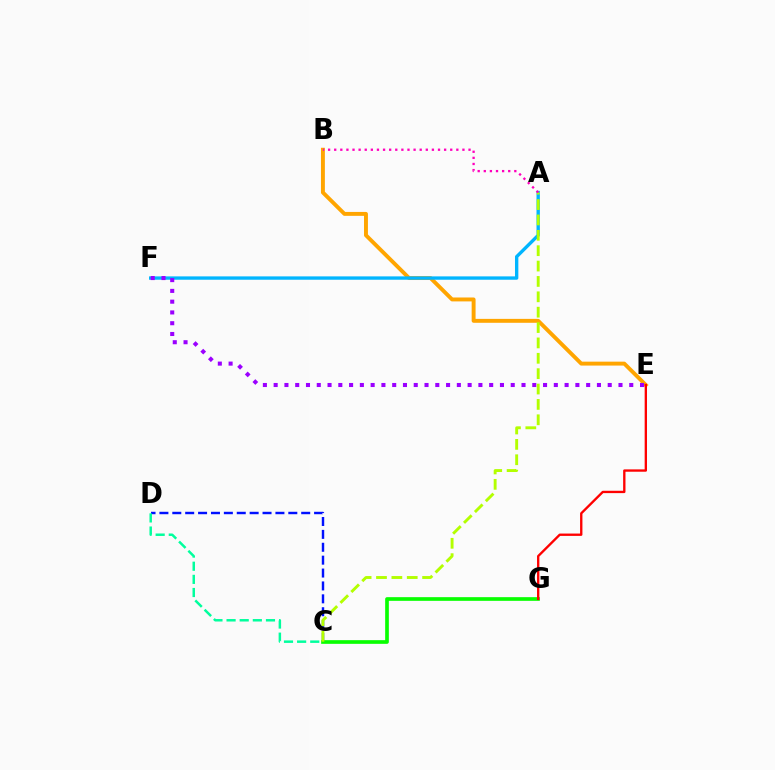{('C', 'D'): [{'color': '#0010ff', 'line_style': 'dashed', 'thickness': 1.75}, {'color': '#00ff9d', 'line_style': 'dashed', 'thickness': 1.78}], ('B', 'E'): [{'color': '#ffa500', 'line_style': 'solid', 'thickness': 2.82}], ('A', 'F'): [{'color': '#00b5ff', 'line_style': 'solid', 'thickness': 2.42}], ('C', 'G'): [{'color': '#08ff00', 'line_style': 'solid', 'thickness': 2.65}], ('E', 'F'): [{'color': '#9b00ff', 'line_style': 'dotted', 'thickness': 2.93}], ('A', 'C'): [{'color': '#b3ff00', 'line_style': 'dashed', 'thickness': 2.09}], ('A', 'B'): [{'color': '#ff00bd', 'line_style': 'dotted', 'thickness': 1.66}], ('E', 'G'): [{'color': '#ff0000', 'line_style': 'solid', 'thickness': 1.69}]}